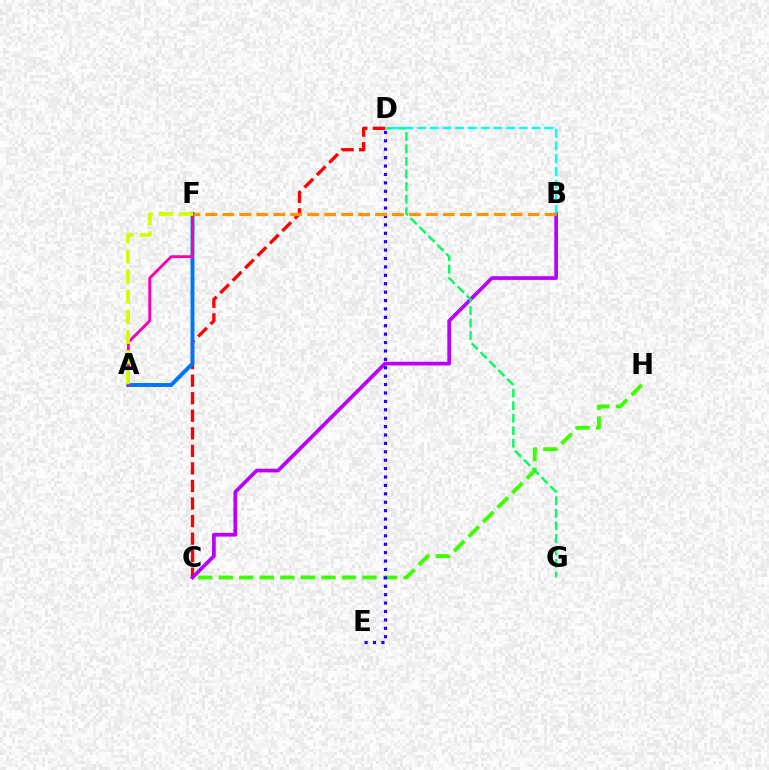{('C', 'H'): [{'color': '#3dff00', 'line_style': 'dashed', 'thickness': 2.79}], ('C', 'D'): [{'color': '#ff0000', 'line_style': 'dashed', 'thickness': 2.38}], ('B', 'C'): [{'color': '#b900ff', 'line_style': 'solid', 'thickness': 2.66}], ('A', 'F'): [{'color': '#0074ff', 'line_style': 'solid', 'thickness': 2.83}, {'color': '#ff00ac', 'line_style': 'solid', 'thickness': 2.06}, {'color': '#d1ff00', 'line_style': 'dashed', 'thickness': 2.73}], ('D', 'G'): [{'color': '#00ff5c', 'line_style': 'dashed', 'thickness': 1.7}], ('B', 'D'): [{'color': '#00fff6', 'line_style': 'dashed', 'thickness': 1.73}], ('D', 'E'): [{'color': '#2500ff', 'line_style': 'dotted', 'thickness': 2.28}], ('B', 'F'): [{'color': '#ff9400', 'line_style': 'dashed', 'thickness': 2.3}]}